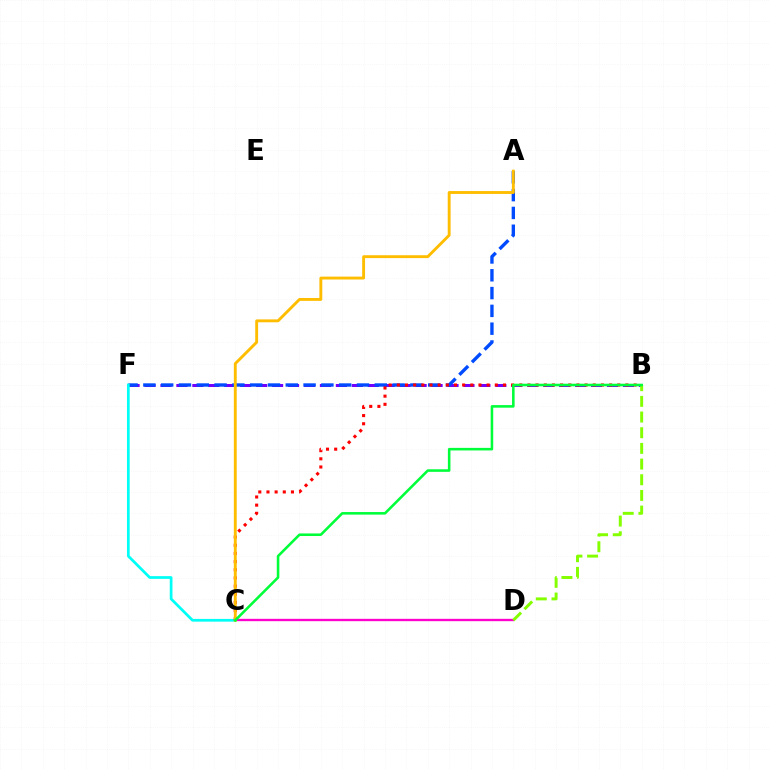{('B', 'F'): [{'color': '#7200ff', 'line_style': 'dashed', 'thickness': 2.17}], ('A', 'F'): [{'color': '#004bff', 'line_style': 'dashed', 'thickness': 2.42}], ('C', 'D'): [{'color': '#ff00cf', 'line_style': 'solid', 'thickness': 1.69}], ('C', 'F'): [{'color': '#00fff6', 'line_style': 'solid', 'thickness': 1.96}], ('B', 'C'): [{'color': '#ff0000', 'line_style': 'dotted', 'thickness': 2.22}, {'color': '#00ff39', 'line_style': 'solid', 'thickness': 1.85}], ('B', 'D'): [{'color': '#84ff00', 'line_style': 'dashed', 'thickness': 2.13}], ('A', 'C'): [{'color': '#ffbd00', 'line_style': 'solid', 'thickness': 2.07}]}